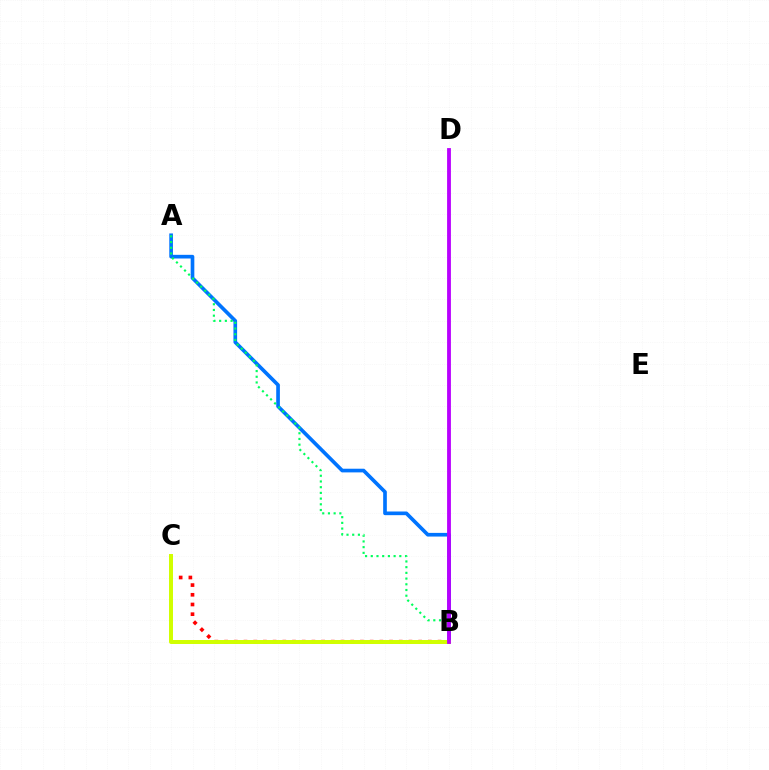{('B', 'C'): [{'color': '#ff0000', 'line_style': 'dotted', 'thickness': 2.64}, {'color': '#d1ff00', 'line_style': 'solid', 'thickness': 2.86}], ('A', 'B'): [{'color': '#0074ff', 'line_style': 'solid', 'thickness': 2.64}, {'color': '#00ff5c', 'line_style': 'dotted', 'thickness': 1.55}], ('B', 'D'): [{'color': '#b900ff', 'line_style': 'solid', 'thickness': 2.75}]}